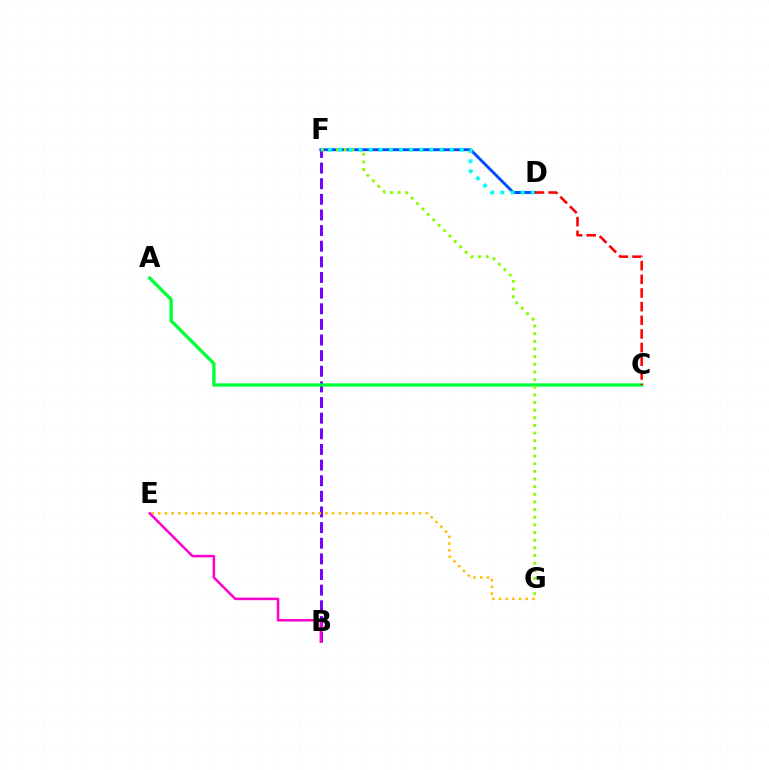{('B', 'F'): [{'color': '#7200ff', 'line_style': 'dashed', 'thickness': 2.12}], ('A', 'C'): [{'color': '#00ff39', 'line_style': 'solid', 'thickness': 2.38}], ('E', 'G'): [{'color': '#ffbd00', 'line_style': 'dotted', 'thickness': 1.82}], ('D', 'F'): [{'color': '#004bff', 'line_style': 'solid', 'thickness': 2.09}, {'color': '#00fff6', 'line_style': 'dotted', 'thickness': 2.75}], ('F', 'G'): [{'color': '#84ff00', 'line_style': 'dotted', 'thickness': 2.08}], ('B', 'E'): [{'color': '#ff00cf', 'line_style': 'solid', 'thickness': 1.82}], ('C', 'D'): [{'color': '#ff0000', 'line_style': 'dashed', 'thickness': 1.86}]}